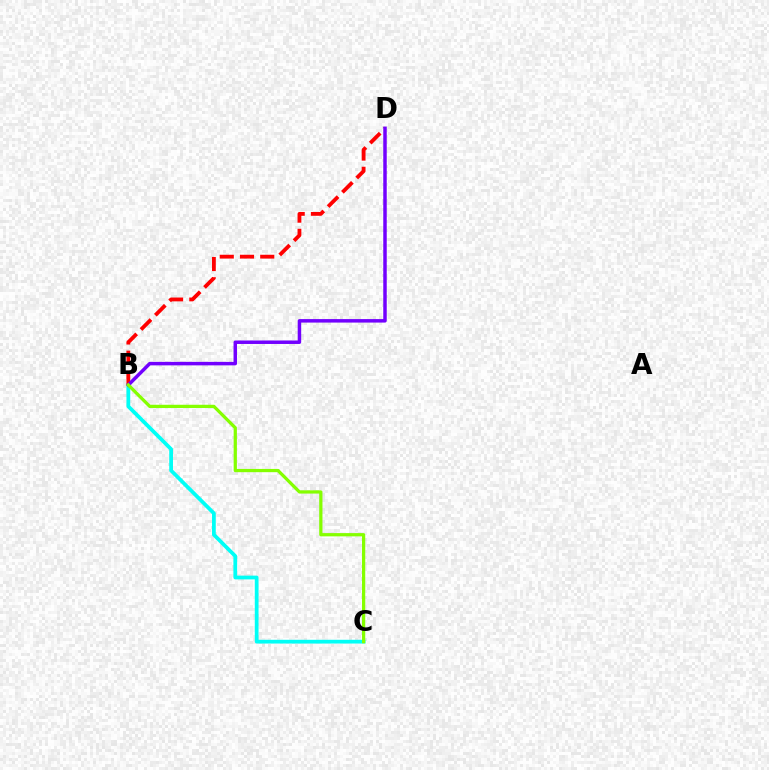{('B', 'C'): [{'color': '#00fff6', 'line_style': 'solid', 'thickness': 2.7}, {'color': '#84ff00', 'line_style': 'solid', 'thickness': 2.34}], ('B', 'D'): [{'color': '#ff0000', 'line_style': 'dashed', 'thickness': 2.75}, {'color': '#7200ff', 'line_style': 'solid', 'thickness': 2.51}]}